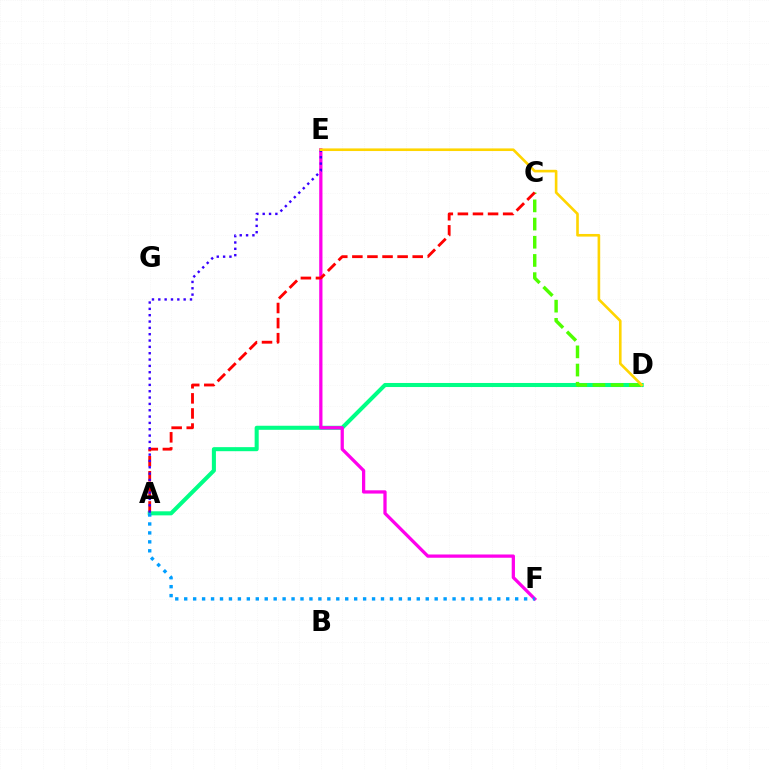{('A', 'D'): [{'color': '#00ff86', 'line_style': 'solid', 'thickness': 2.92}], ('C', 'D'): [{'color': '#4fff00', 'line_style': 'dashed', 'thickness': 2.47}], ('E', 'F'): [{'color': '#ff00ed', 'line_style': 'solid', 'thickness': 2.35}], ('A', 'F'): [{'color': '#009eff', 'line_style': 'dotted', 'thickness': 2.43}], ('A', 'C'): [{'color': '#ff0000', 'line_style': 'dashed', 'thickness': 2.05}], ('A', 'E'): [{'color': '#3700ff', 'line_style': 'dotted', 'thickness': 1.72}], ('D', 'E'): [{'color': '#ffd500', 'line_style': 'solid', 'thickness': 1.89}]}